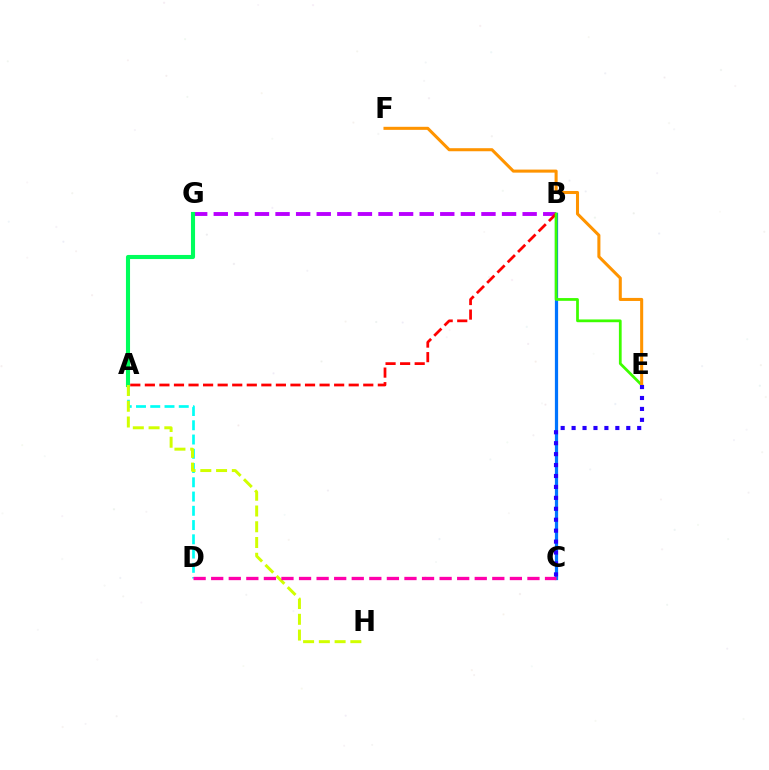{('B', 'C'): [{'color': '#0074ff', 'line_style': 'solid', 'thickness': 2.33}], ('B', 'G'): [{'color': '#b900ff', 'line_style': 'dashed', 'thickness': 2.8}], ('A', 'D'): [{'color': '#00fff6', 'line_style': 'dashed', 'thickness': 1.94}], ('A', 'G'): [{'color': '#00ff5c', 'line_style': 'solid', 'thickness': 2.95}], ('A', 'B'): [{'color': '#ff0000', 'line_style': 'dashed', 'thickness': 1.98}], ('B', 'E'): [{'color': '#3dff00', 'line_style': 'solid', 'thickness': 1.99}], ('A', 'H'): [{'color': '#d1ff00', 'line_style': 'dashed', 'thickness': 2.14}], ('C', 'D'): [{'color': '#ff00ac', 'line_style': 'dashed', 'thickness': 2.39}], ('E', 'F'): [{'color': '#ff9400', 'line_style': 'solid', 'thickness': 2.2}], ('C', 'E'): [{'color': '#2500ff', 'line_style': 'dotted', 'thickness': 2.97}]}